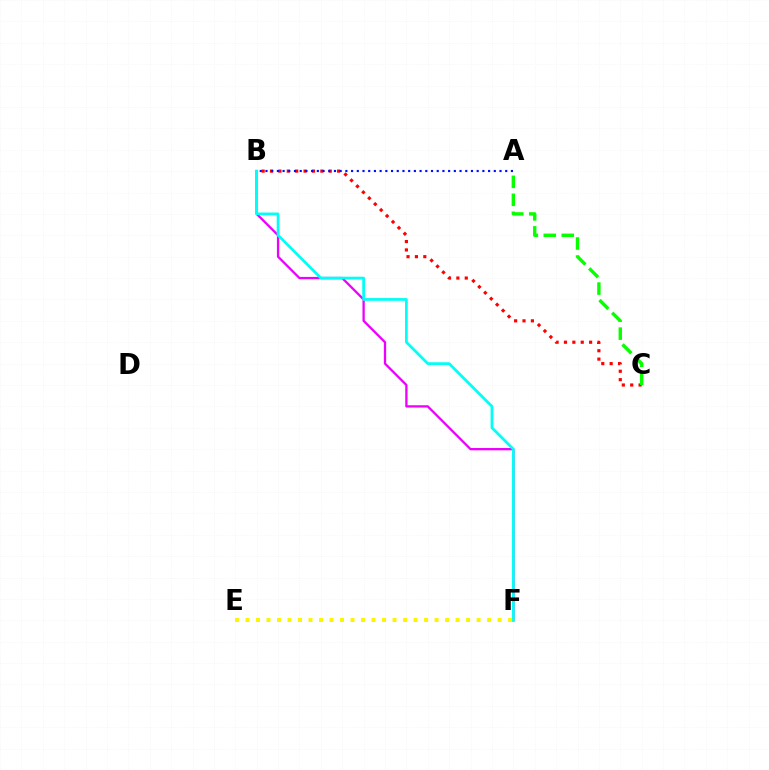{('B', 'C'): [{'color': '#ff0000', 'line_style': 'dotted', 'thickness': 2.28}], ('B', 'F'): [{'color': '#ee00ff', 'line_style': 'solid', 'thickness': 1.66}, {'color': '#00fff6', 'line_style': 'solid', 'thickness': 1.97}], ('A', 'C'): [{'color': '#08ff00', 'line_style': 'dashed', 'thickness': 2.44}], ('E', 'F'): [{'color': '#fcf500', 'line_style': 'dotted', 'thickness': 2.85}], ('A', 'B'): [{'color': '#0010ff', 'line_style': 'dotted', 'thickness': 1.55}]}